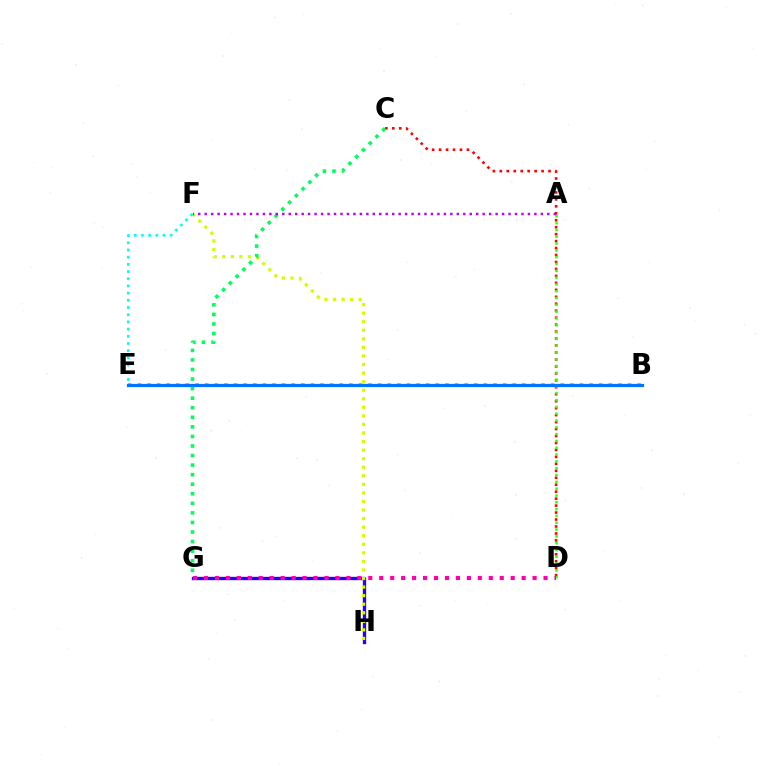{('C', 'D'): [{'color': '#ff0000', 'line_style': 'dotted', 'thickness': 1.89}], ('A', 'D'): [{'color': '#3dff00', 'line_style': 'dotted', 'thickness': 1.85}], ('G', 'H'): [{'color': '#2500ff', 'line_style': 'solid', 'thickness': 2.4}], ('B', 'E'): [{'color': '#ff9400', 'line_style': 'dotted', 'thickness': 2.61}, {'color': '#0074ff', 'line_style': 'solid', 'thickness': 2.32}], ('F', 'H'): [{'color': '#d1ff00', 'line_style': 'dotted', 'thickness': 2.33}], ('D', 'G'): [{'color': '#ff00ac', 'line_style': 'dotted', 'thickness': 2.98}], ('C', 'G'): [{'color': '#00ff5c', 'line_style': 'dotted', 'thickness': 2.6}], ('A', 'F'): [{'color': '#b900ff', 'line_style': 'dotted', 'thickness': 1.76}], ('E', 'F'): [{'color': '#00fff6', 'line_style': 'dotted', 'thickness': 1.95}]}